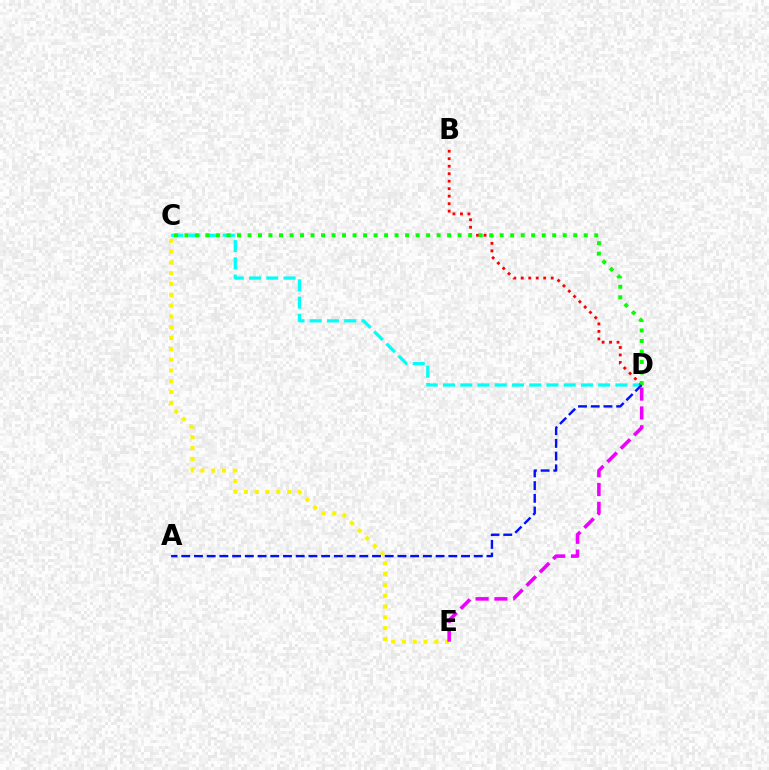{('C', 'D'): [{'color': '#00fff6', 'line_style': 'dashed', 'thickness': 2.34}, {'color': '#08ff00', 'line_style': 'dotted', 'thickness': 2.85}], ('C', 'E'): [{'color': '#fcf500', 'line_style': 'dotted', 'thickness': 2.94}], ('B', 'D'): [{'color': '#ff0000', 'line_style': 'dotted', 'thickness': 2.04}], ('A', 'D'): [{'color': '#0010ff', 'line_style': 'dashed', 'thickness': 1.73}], ('D', 'E'): [{'color': '#ee00ff', 'line_style': 'dashed', 'thickness': 2.56}]}